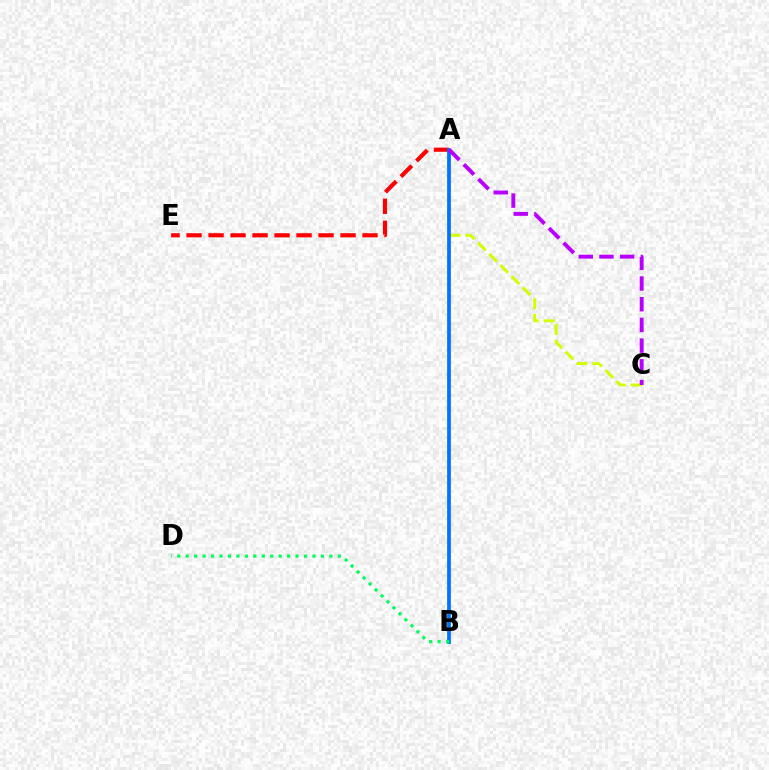{('A', 'C'): [{'color': '#d1ff00', 'line_style': 'dashed', 'thickness': 2.14}, {'color': '#b900ff', 'line_style': 'dashed', 'thickness': 2.81}], ('A', 'E'): [{'color': '#ff0000', 'line_style': 'dashed', 'thickness': 2.99}], ('A', 'B'): [{'color': '#0074ff', 'line_style': 'solid', 'thickness': 2.71}], ('B', 'D'): [{'color': '#00ff5c', 'line_style': 'dotted', 'thickness': 2.3}]}